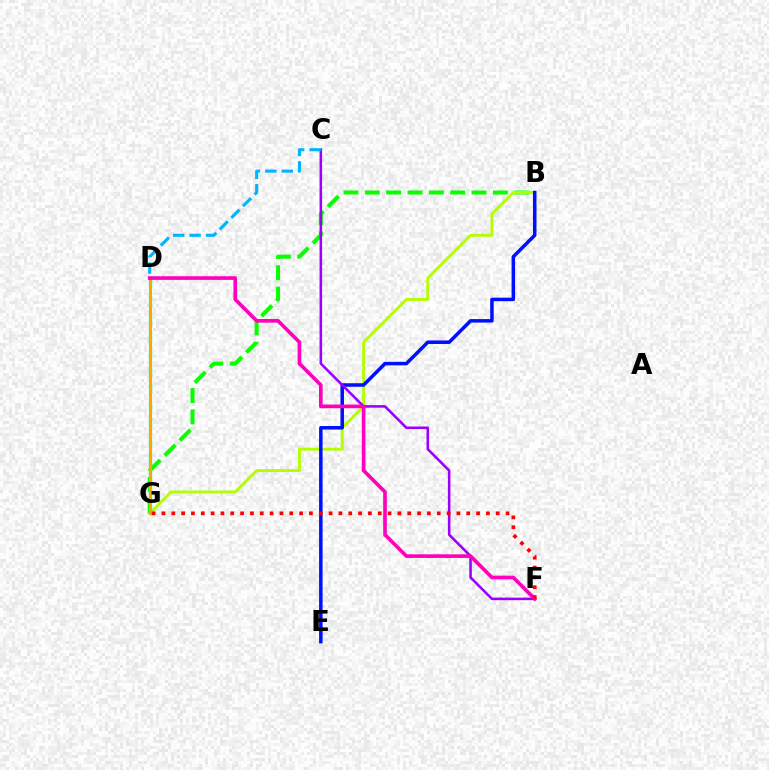{('B', 'G'): [{'color': '#08ff00', 'line_style': 'dashed', 'thickness': 2.9}, {'color': '#b3ff00', 'line_style': 'solid', 'thickness': 2.08}], ('B', 'E'): [{'color': '#0010ff', 'line_style': 'solid', 'thickness': 2.53}], ('C', 'F'): [{'color': '#9b00ff', 'line_style': 'solid', 'thickness': 1.84}], ('D', 'G'): [{'color': '#00ff9d', 'line_style': 'dashed', 'thickness': 2.37}, {'color': '#ffa500', 'line_style': 'solid', 'thickness': 2.17}], ('D', 'F'): [{'color': '#ff00bd', 'line_style': 'solid', 'thickness': 2.63}], ('F', 'G'): [{'color': '#ff0000', 'line_style': 'dotted', 'thickness': 2.67}], ('C', 'D'): [{'color': '#00b5ff', 'line_style': 'dashed', 'thickness': 2.23}]}